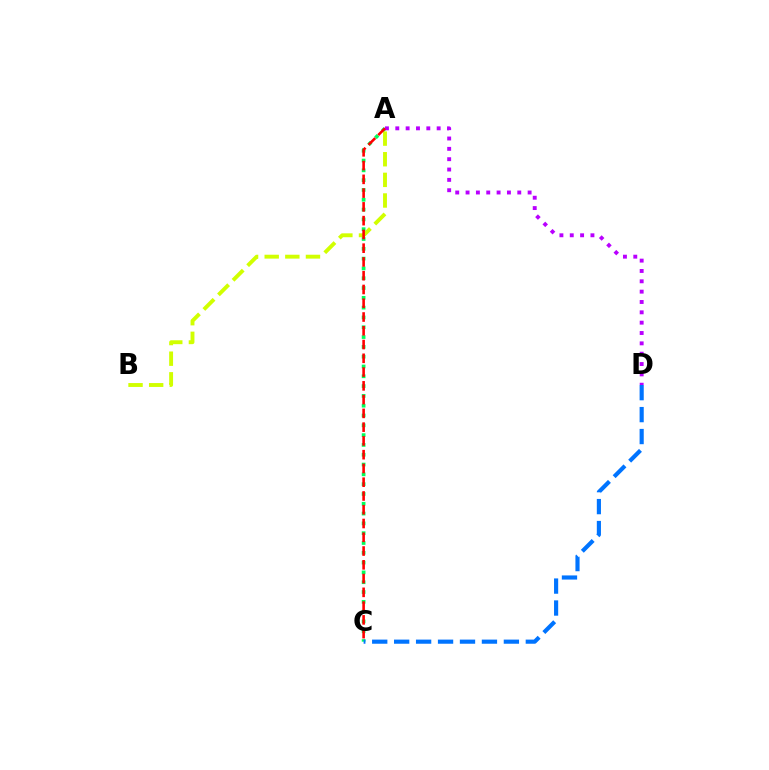{('A', 'C'): [{'color': '#00ff5c', 'line_style': 'dotted', 'thickness': 2.66}, {'color': '#ff0000', 'line_style': 'dashed', 'thickness': 1.87}], ('A', 'D'): [{'color': '#b900ff', 'line_style': 'dotted', 'thickness': 2.81}], ('C', 'D'): [{'color': '#0074ff', 'line_style': 'dashed', 'thickness': 2.98}], ('A', 'B'): [{'color': '#d1ff00', 'line_style': 'dashed', 'thickness': 2.8}]}